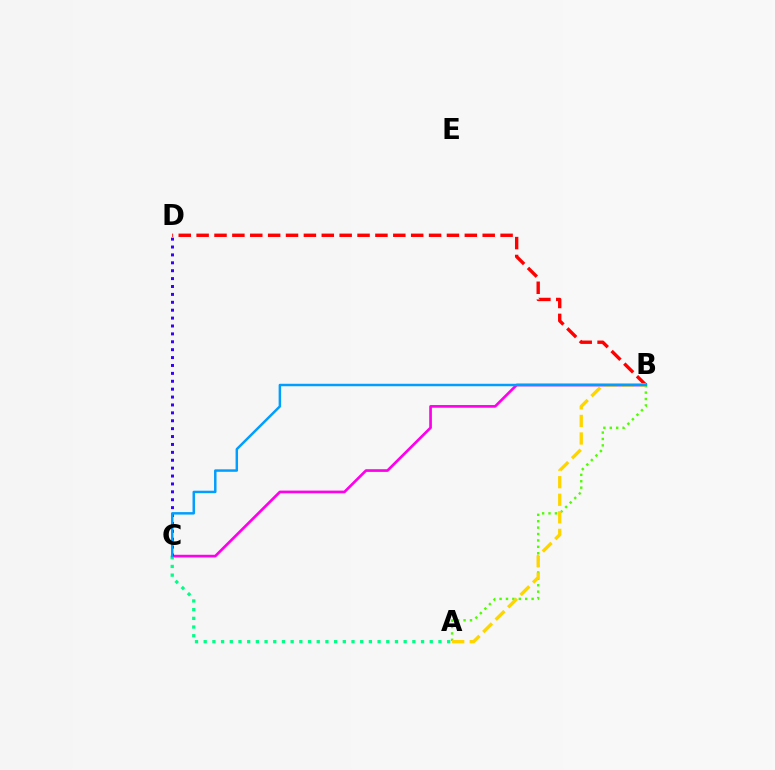{('B', 'D'): [{'color': '#ff0000', 'line_style': 'dashed', 'thickness': 2.43}], ('B', 'C'): [{'color': '#ff00ed', 'line_style': 'solid', 'thickness': 1.93}, {'color': '#009eff', 'line_style': 'solid', 'thickness': 1.78}], ('A', 'B'): [{'color': '#4fff00', 'line_style': 'dotted', 'thickness': 1.74}, {'color': '#ffd500', 'line_style': 'dashed', 'thickness': 2.39}], ('A', 'C'): [{'color': '#00ff86', 'line_style': 'dotted', 'thickness': 2.36}], ('C', 'D'): [{'color': '#3700ff', 'line_style': 'dotted', 'thickness': 2.15}]}